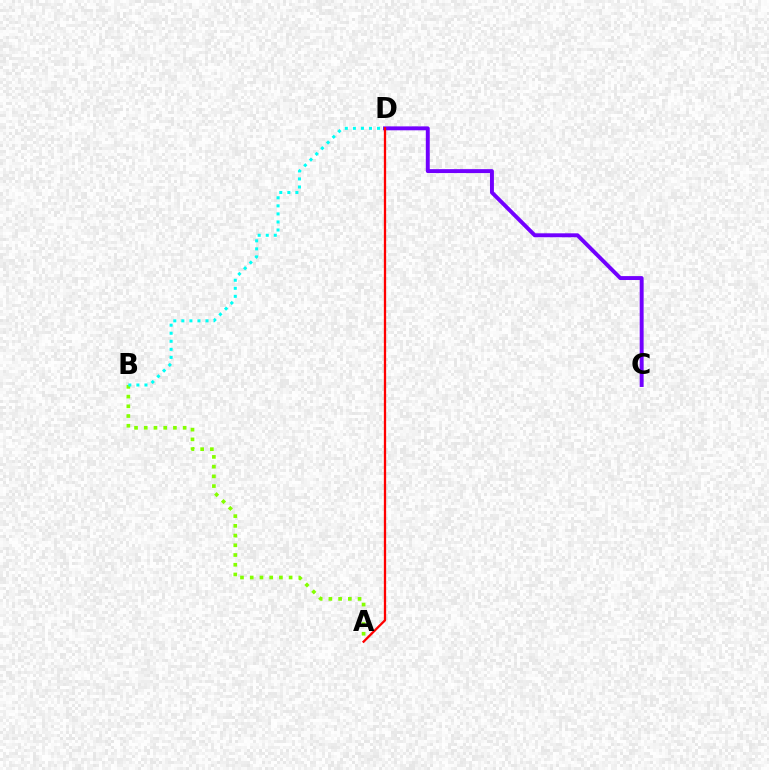{('A', 'B'): [{'color': '#84ff00', 'line_style': 'dotted', 'thickness': 2.64}], ('B', 'D'): [{'color': '#00fff6', 'line_style': 'dotted', 'thickness': 2.19}], ('C', 'D'): [{'color': '#7200ff', 'line_style': 'solid', 'thickness': 2.83}], ('A', 'D'): [{'color': '#ff0000', 'line_style': 'solid', 'thickness': 1.65}]}